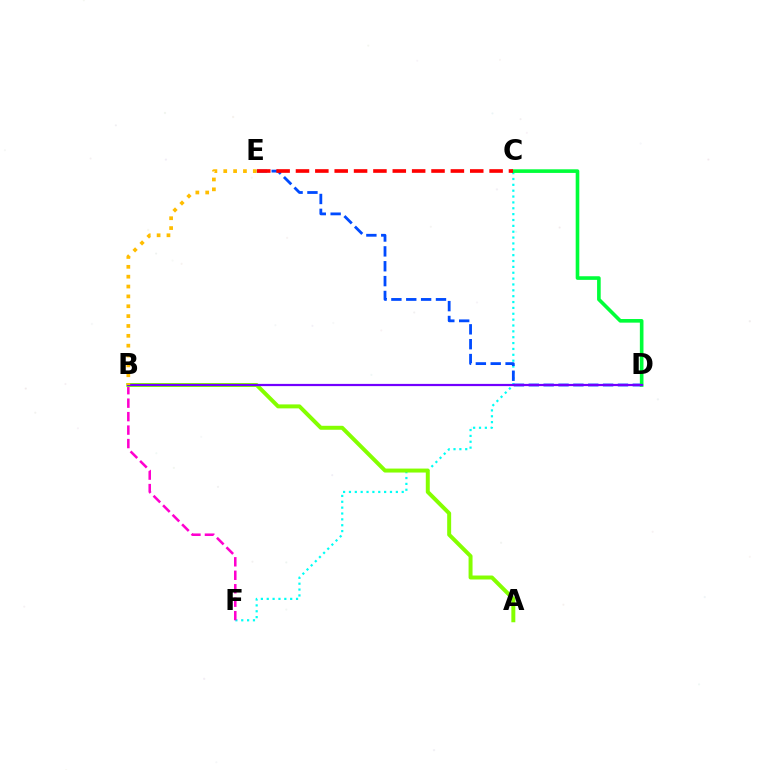{('C', 'F'): [{'color': '#00fff6', 'line_style': 'dotted', 'thickness': 1.59}], ('D', 'E'): [{'color': '#004bff', 'line_style': 'dashed', 'thickness': 2.02}], ('C', 'D'): [{'color': '#00ff39', 'line_style': 'solid', 'thickness': 2.61}], ('B', 'F'): [{'color': '#ff00cf', 'line_style': 'dashed', 'thickness': 1.83}], ('A', 'B'): [{'color': '#84ff00', 'line_style': 'solid', 'thickness': 2.86}], ('B', 'D'): [{'color': '#7200ff', 'line_style': 'solid', 'thickness': 1.6}], ('B', 'E'): [{'color': '#ffbd00', 'line_style': 'dotted', 'thickness': 2.68}], ('C', 'E'): [{'color': '#ff0000', 'line_style': 'dashed', 'thickness': 2.63}]}